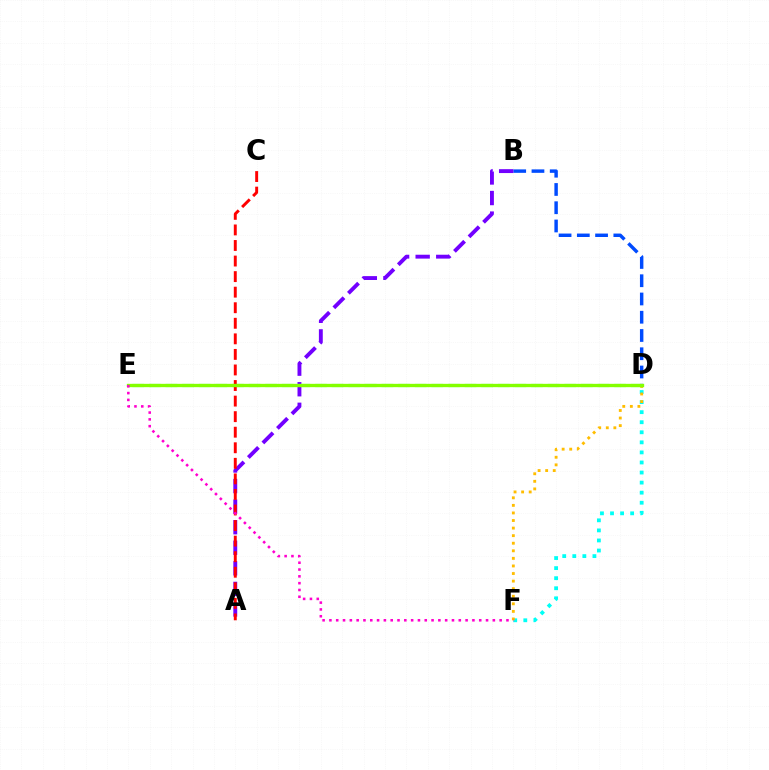{('B', 'D'): [{'color': '#004bff', 'line_style': 'dashed', 'thickness': 2.48}], ('D', 'F'): [{'color': '#00fff6', 'line_style': 'dotted', 'thickness': 2.73}, {'color': '#ffbd00', 'line_style': 'dotted', 'thickness': 2.06}], ('A', 'B'): [{'color': '#7200ff', 'line_style': 'dashed', 'thickness': 2.79}], ('D', 'E'): [{'color': '#00ff39', 'line_style': 'dashed', 'thickness': 2.26}, {'color': '#84ff00', 'line_style': 'solid', 'thickness': 2.4}], ('A', 'C'): [{'color': '#ff0000', 'line_style': 'dashed', 'thickness': 2.11}], ('E', 'F'): [{'color': '#ff00cf', 'line_style': 'dotted', 'thickness': 1.85}]}